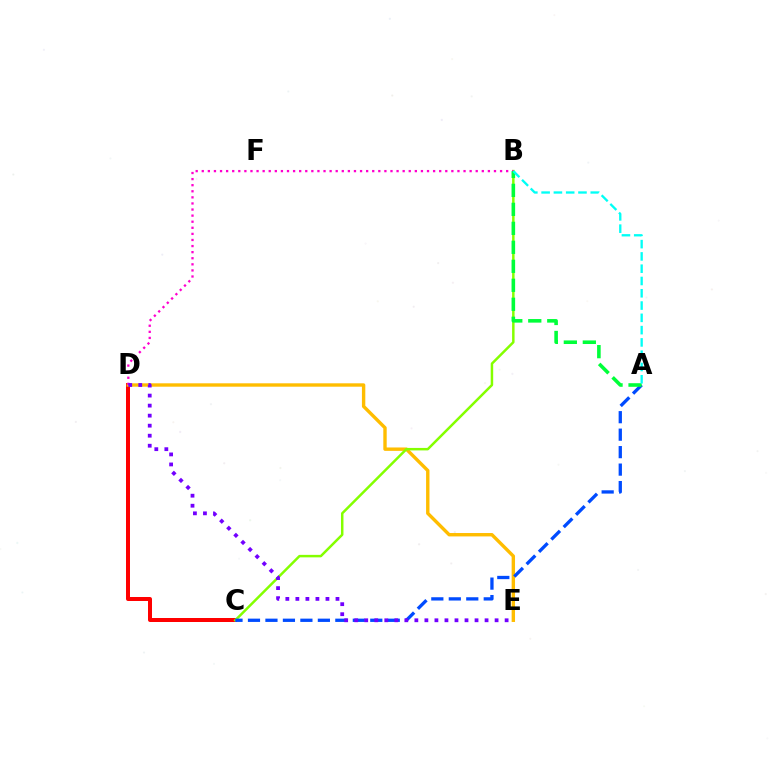{('C', 'D'): [{'color': '#ff0000', 'line_style': 'solid', 'thickness': 2.88}], ('D', 'E'): [{'color': '#ffbd00', 'line_style': 'solid', 'thickness': 2.44}, {'color': '#7200ff', 'line_style': 'dotted', 'thickness': 2.72}], ('B', 'C'): [{'color': '#84ff00', 'line_style': 'solid', 'thickness': 1.79}], ('A', 'C'): [{'color': '#004bff', 'line_style': 'dashed', 'thickness': 2.37}], ('B', 'D'): [{'color': '#ff00cf', 'line_style': 'dotted', 'thickness': 1.65}], ('A', 'B'): [{'color': '#00ff39', 'line_style': 'dashed', 'thickness': 2.58}, {'color': '#00fff6', 'line_style': 'dashed', 'thickness': 1.67}]}